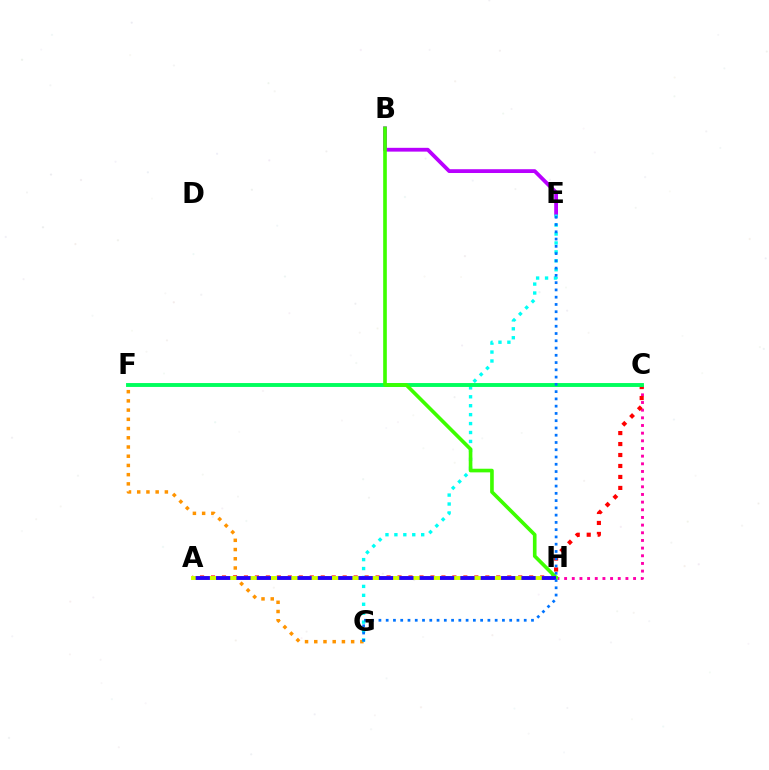{('C', 'H'): [{'color': '#ff00ac', 'line_style': 'dotted', 'thickness': 2.08}], ('F', 'G'): [{'color': '#ff9400', 'line_style': 'dotted', 'thickness': 2.51}], ('A', 'C'): [{'color': '#ff0000', 'line_style': 'dotted', 'thickness': 2.98}], ('B', 'E'): [{'color': '#b900ff', 'line_style': 'solid', 'thickness': 2.73}], ('A', 'H'): [{'color': '#d1ff00', 'line_style': 'solid', 'thickness': 2.82}, {'color': '#2500ff', 'line_style': 'dashed', 'thickness': 2.77}], ('E', 'G'): [{'color': '#00fff6', 'line_style': 'dotted', 'thickness': 2.43}, {'color': '#0074ff', 'line_style': 'dotted', 'thickness': 1.97}], ('C', 'F'): [{'color': '#00ff5c', 'line_style': 'solid', 'thickness': 2.8}], ('B', 'H'): [{'color': '#3dff00', 'line_style': 'solid', 'thickness': 2.62}]}